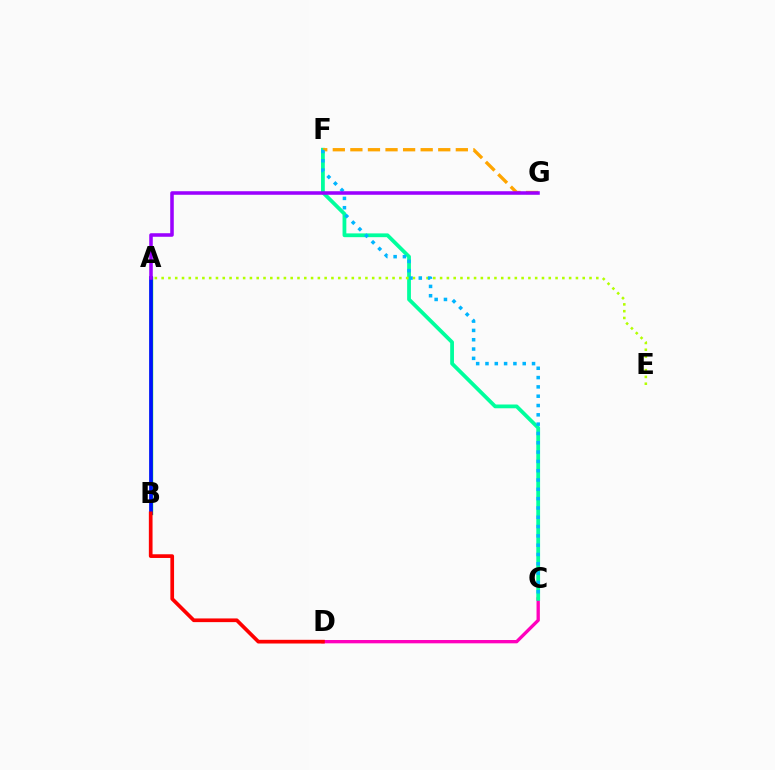{('C', 'D'): [{'color': '#ff00bd', 'line_style': 'solid', 'thickness': 2.39}], ('C', 'F'): [{'color': '#00ff9d', 'line_style': 'solid', 'thickness': 2.72}, {'color': '#00b5ff', 'line_style': 'dotted', 'thickness': 2.53}], ('A', 'E'): [{'color': '#b3ff00', 'line_style': 'dotted', 'thickness': 1.85}], ('A', 'B'): [{'color': '#08ff00', 'line_style': 'solid', 'thickness': 2.43}, {'color': '#0010ff', 'line_style': 'solid', 'thickness': 2.69}], ('F', 'G'): [{'color': '#ffa500', 'line_style': 'dashed', 'thickness': 2.39}], ('B', 'D'): [{'color': '#ff0000', 'line_style': 'solid', 'thickness': 2.66}], ('A', 'G'): [{'color': '#9b00ff', 'line_style': 'solid', 'thickness': 2.56}]}